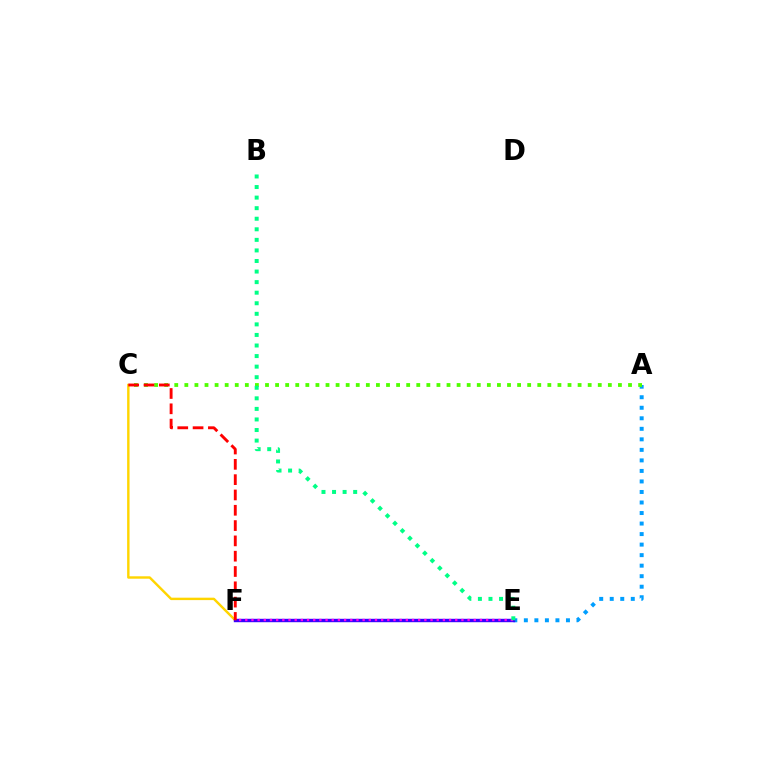{('A', 'E'): [{'color': '#009eff', 'line_style': 'dotted', 'thickness': 2.86}], ('C', 'F'): [{'color': '#ffd500', 'line_style': 'solid', 'thickness': 1.74}, {'color': '#ff0000', 'line_style': 'dashed', 'thickness': 2.08}], ('E', 'F'): [{'color': '#3700ff', 'line_style': 'solid', 'thickness': 2.45}, {'color': '#ff00ed', 'line_style': 'dotted', 'thickness': 1.68}], ('A', 'C'): [{'color': '#4fff00', 'line_style': 'dotted', 'thickness': 2.74}], ('B', 'E'): [{'color': '#00ff86', 'line_style': 'dotted', 'thickness': 2.87}]}